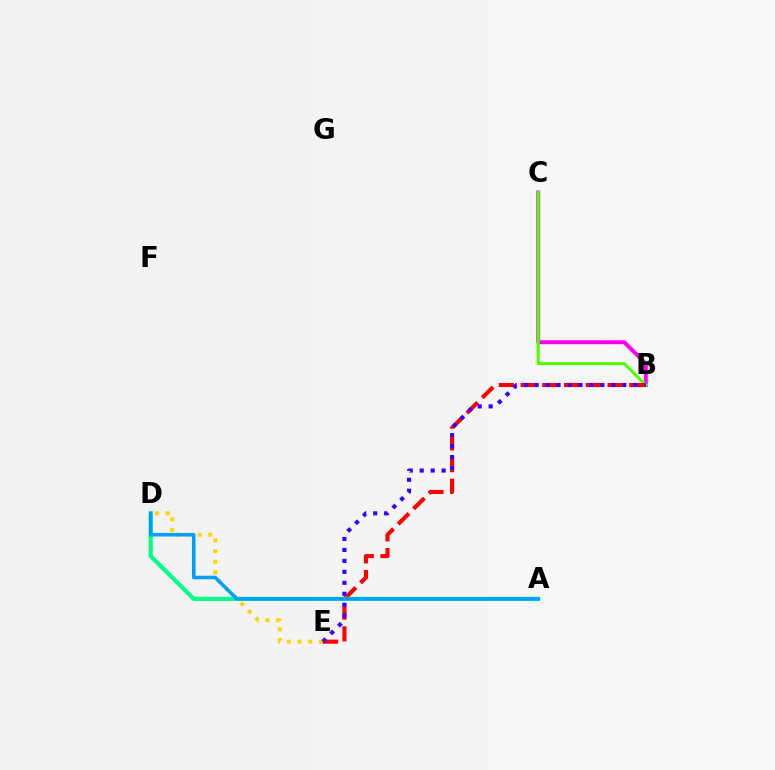{('B', 'C'): [{'color': '#ff00ed', 'line_style': 'solid', 'thickness': 2.84}, {'color': '#4fff00', 'line_style': 'solid', 'thickness': 2.19}], ('B', 'E'): [{'color': '#ff0000', 'line_style': 'dashed', 'thickness': 2.95}, {'color': '#3700ff', 'line_style': 'dotted', 'thickness': 2.98}], ('D', 'E'): [{'color': '#ffd500', 'line_style': 'dotted', 'thickness': 2.9}], ('A', 'D'): [{'color': '#00ff86', 'line_style': 'solid', 'thickness': 3.0}, {'color': '#009eff', 'line_style': 'solid', 'thickness': 2.54}]}